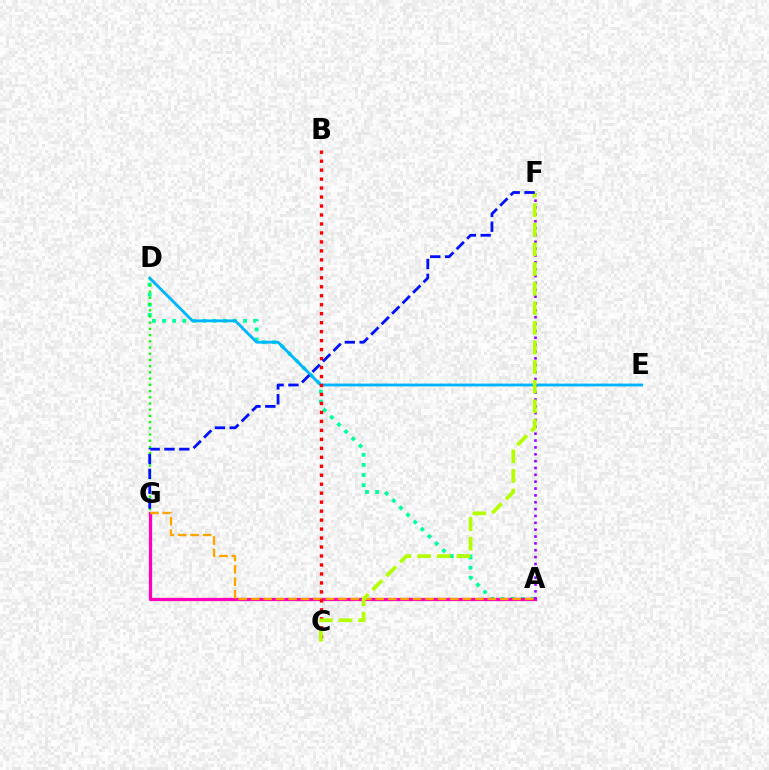{('A', 'D'): [{'color': '#00ff9d', 'line_style': 'dotted', 'thickness': 2.75}], ('A', 'G'): [{'color': '#ff00bd', 'line_style': 'solid', 'thickness': 2.35}, {'color': '#ffa500', 'line_style': 'dashed', 'thickness': 1.69}], ('D', 'G'): [{'color': '#08ff00', 'line_style': 'dotted', 'thickness': 1.69}], ('D', 'E'): [{'color': '#00b5ff', 'line_style': 'solid', 'thickness': 2.05}], ('A', 'F'): [{'color': '#9b00ff', 'line_style': 'dotted', 'thickness': 1.86}], ('B', 'C'): [{'color': '#ff0000', 'line_style': 'dotted', 'thickness': 2.44}], ('C', 'F'): [{'color': '#b3ff00', 'line_style': 'dashed', 'thickness': 2.66}], ('F', 'G'): [{'color': '#0010ff', 'line_style': 'dashed', 'thickness': 2.01}]}